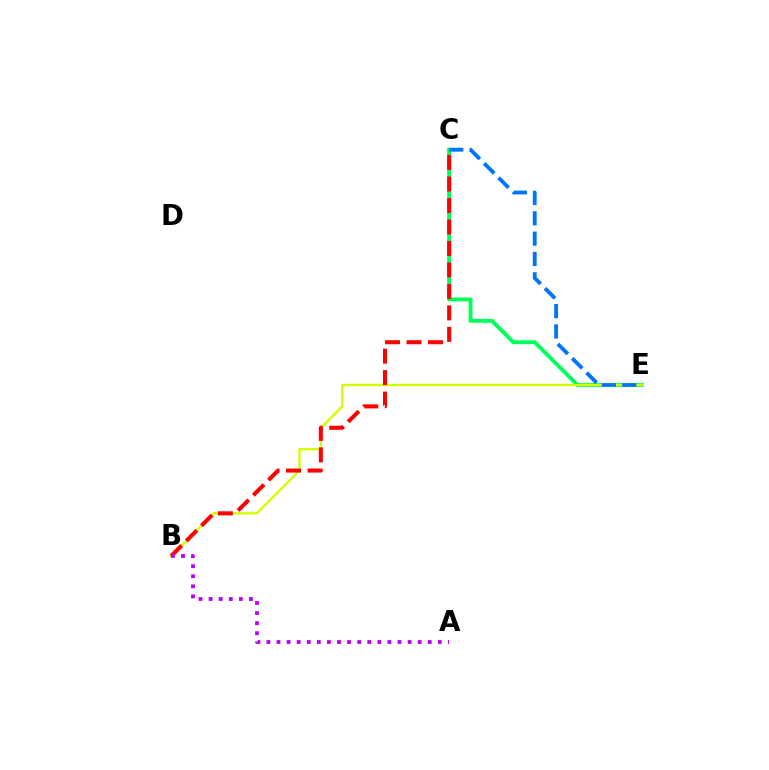{('C', 'E'): [{'color': '#00ff5c', 'line_style': 'solid', 'thickness': 2.81}, {'color': '#0074ff', 'line_style': 'dashed', 'thickness': 2.76}], ('B', 'E'): [{'color': '#d1ff00', 'line_style': 'solid', 'thickness': 1.71}], ('B', 'C'): [{'color': '#ff0000', 'line_style': 'dashed', 'thickness': 2.92}], ('A', 'B'): [{'color': '#b900ff', 'line_style': 'dotted', 'thickness': 2.74}]}